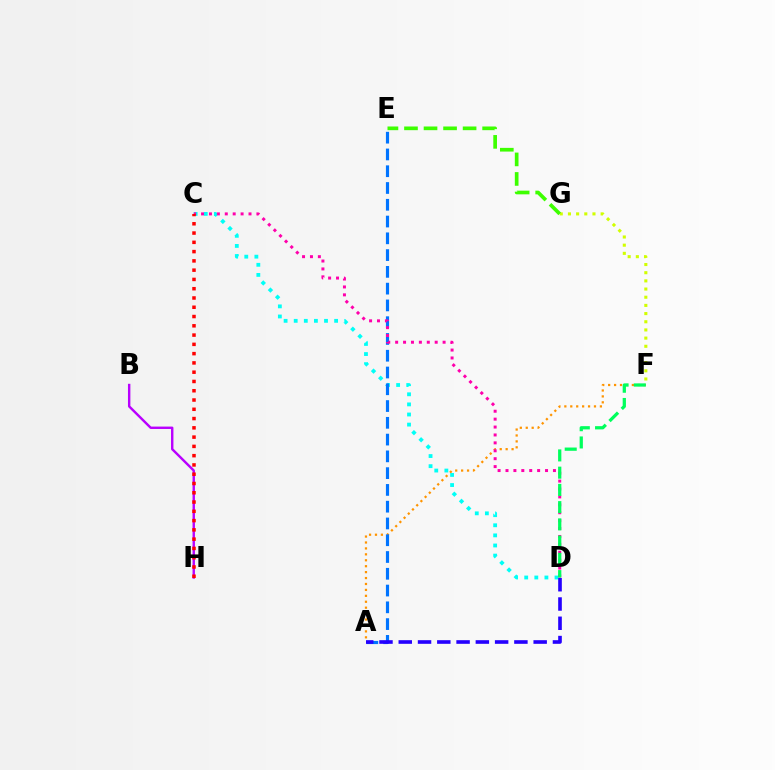{('C', 'D'): [{'color': '#00fff6', 'line_style': 'dotted', 'thickness': 2.74}, {'color': '#ff00ac', 'line_style': 'dotted', 'thickness': 2.15}], ('A', 'F'): [{'color': '#ff9400', 'line_style': 'dotted', 'thickness': 1.61}], ('B', 'H'): [{'color': '#b900ff', 'line_style': 'solid', 'thickness': 1.73}], ('F', 'G'): [{'color': '#d1ff00', 'line_style': 'dotted', 'thickness': 2.22}], ('A', 'E'): [{'color': '#0074ff', 'line_style': 'dashed', 'thickness': 2.28}], ('E', 'G'): [{'color': '#3dff00', 'line_style': 'dashed', 'thickness': 2.65}], ('A', 'D'): [{'color': '#2500ff', 'line_style': 'dashed', 'thickness': 2.62}], ('D', 'F'): [{'color': '#00ff5c', 'line_style': 'dashed', 'thickness': 2.34}], ('C', 'H'): [{'color': '#ff0000', 'line_style': 'dotted', 'thickness': 2.52}]}